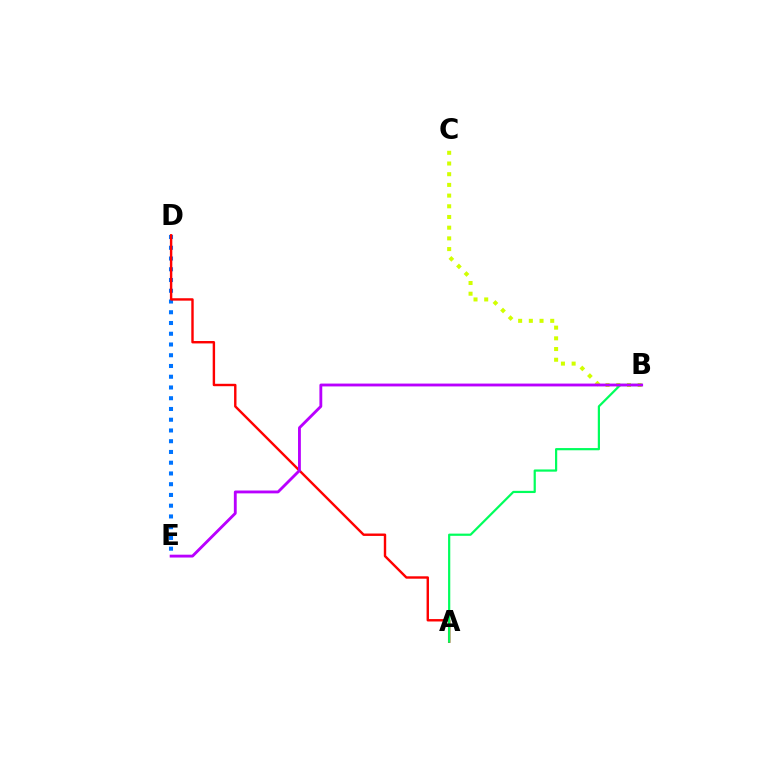{('B', 'C'): [{'color': '#d1ff00', 'line_style': 'dotted', 'thickness': 2.91}], ('D', 'E'): [{'color': '#0074ff', 'line_style': 'dotted', 'thickness': 2.92}], ('A', 'D'): [{'color': '#ff0000', 'line_style': 'solid', 'thickness': 1.74}], ('A', 'B'): [{'color': '#00ff5c', 'line_style': 'solid', 'thickness': 1.59}], ('B', 'E'): [{'color': '#b900ff', 'line_style': 'solid', 'thickness': 2.05}]}